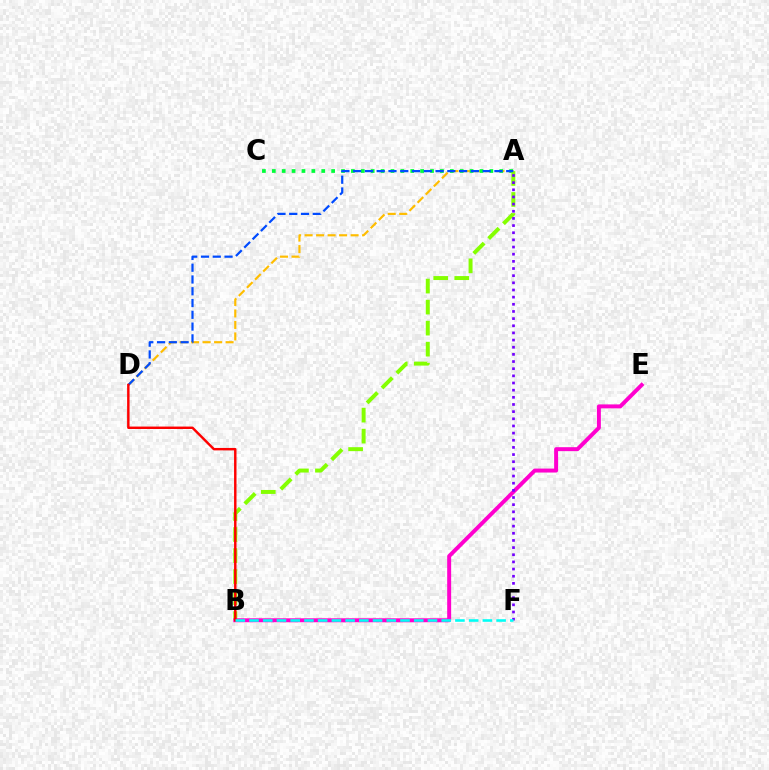{('A', 'D'): [{'color': '#ffbd00', 'line_style': 'dashed', 'thickness': 1.56}, {'color': '#004bff', 'line_style': 'dashed', 'thickness': 1.6}], ('A', 'C'): [{'color': '#00ff39', 'line_style': 'dotted', 'thickness': 2.69}], ('A', 'B'): [{'color': '#84ff00', 'line_style': 'dashed', 'thickness': 2.86}], ('B', 'E'): [{'color': '#ff00cf', 'line_style': 'solid', 'thickness': 2.85}], ('A', 'F'): [{'color': '#7200ff', 'line_style': 'dotted', 'thickness': 1.94}], ('B', 'D'): [{'color': '#ff0000', 'line_style': 'solid', 'thickness': 1.75}], ('B', 'F'): [{'color': '#00fff6', 'line_style': 'dashed', 'thickness': 1.86}]}